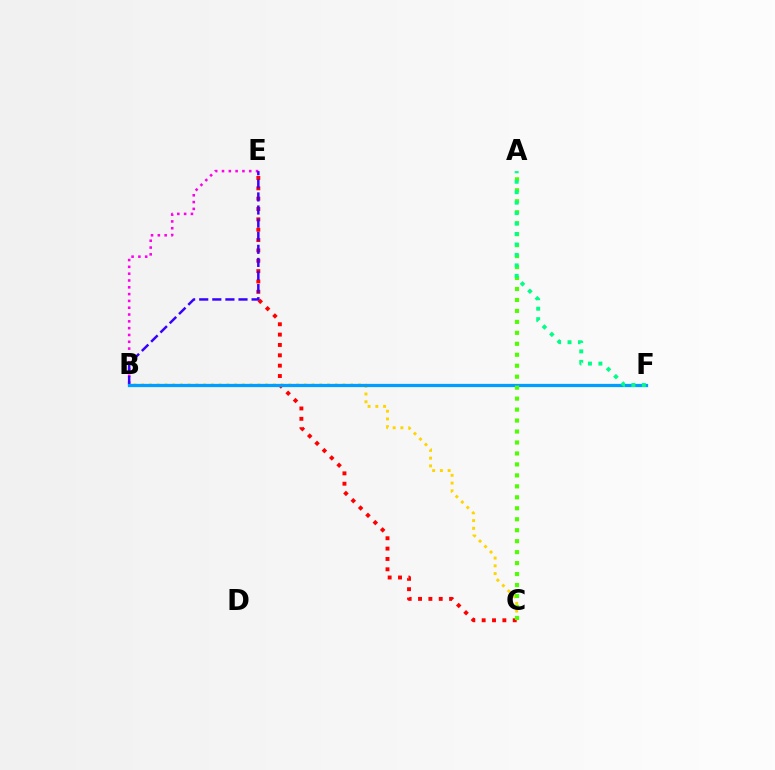{('B', 'C'): [{'color': '#ffd500', 'line_style': 'dotted', 'thickness': 2.1}], ('B', 'E'): [{'color': '#ff00ed', 'line_style': 'dotted', 'thickness': 1.85}, {'color': '#3700ff', 'line_style': 'dashed', 'thickness': 1.78}], ('C', 'E'): [{'color': '#ff0000', 'line_style': 'dotted', 'thickness': 2.81}], ('B', 'F'): [{'color': '#009eff', 'line_style': 'solid', 'thickness': 2.35}], ('A', 'C'): [{'color': '#4fff00', 'line_style': 'dotted', 'thickness': 2.98}], ('A', 'F'): [{'color': '#00ff86', 'line_style': 'dotted', 'thickness': 2.84}]}